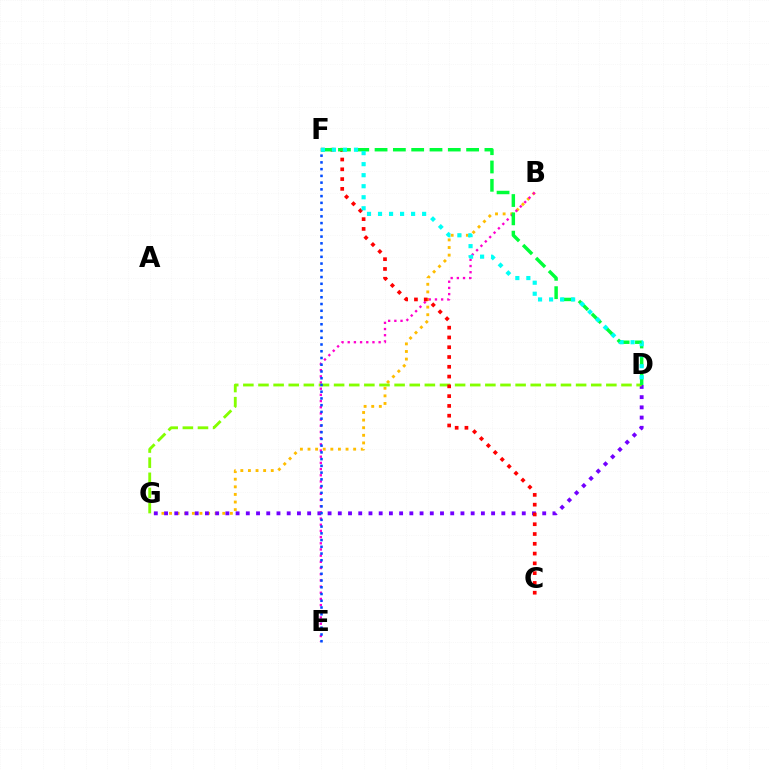{('B', 'G'): [{'color': '#ffbd00', 'line_style': 'dotted', 'thickness': 2.07}], ('D', 'G'): [{'color': '#7200ff', 'line_style': 'dotted', 'thickness': 2.78}, {'color': '#84ff00', 'line_style': 'dashed', 'thickness': 2.05}], ('B', 'E'): [{'color': '#ff00cf', 'line_style': 'dotted', 'thickness': 1.68}], ('C', 'F'): [{'color': '#ff0000', 'line_style': 'dotted', 'thickness': 2.66}], ('D', 'F'): [{'color': '#00ff39', 'line_style': 'dashed', 'thickness': 2.49}, {'color': '#00fff6', 'line_style': 'dotted', 'thickness': 3.0}], ('E', 'F'): [{'color': '#004bff', 'line_style': 'dotted', 'thickness': 1.83}]}